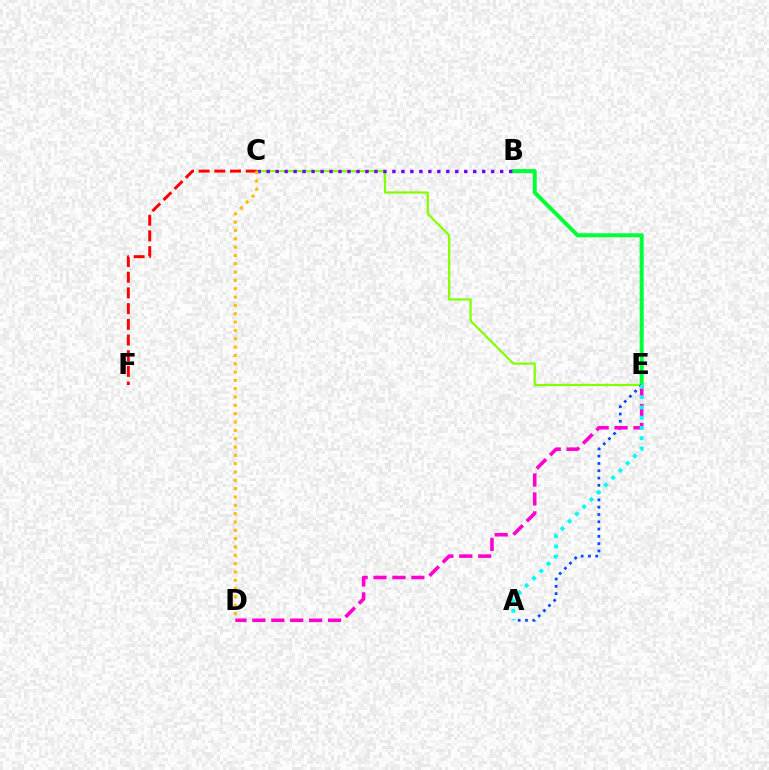{('B', 'E'): [{'color': '#00ff39', 'line_style': 'solid', 'thickness': 2.88}], ('C', 'E'): [{'color': '#84ff00', 'line_style': 'solid', 'thickness': 1.59}], ('B', 'C'): [{'color': '#7200ff', 'line_style': 'dotted', 'thickness': 2.44}], ('A', 'E'): [{'color': '#004bff', 'line_style': 'dotted', 'thickness': 1.98}, {'color': '#00fff6', 'line_style': 'dotted', 'thickness': 2.79}], ('C', 'F'): [{'color': '#ff0000', 'line_style': 'dashed', 'thickness': 2.13}], ('C', 'D'): [{'color': '#ffbd00', 'line_style': 'dotted', 'thickness': 2.26}], ('D', 'E'): [{'color': '#ff00cf', 'line_style': 'dashed', 'thickness': 2.57}]}